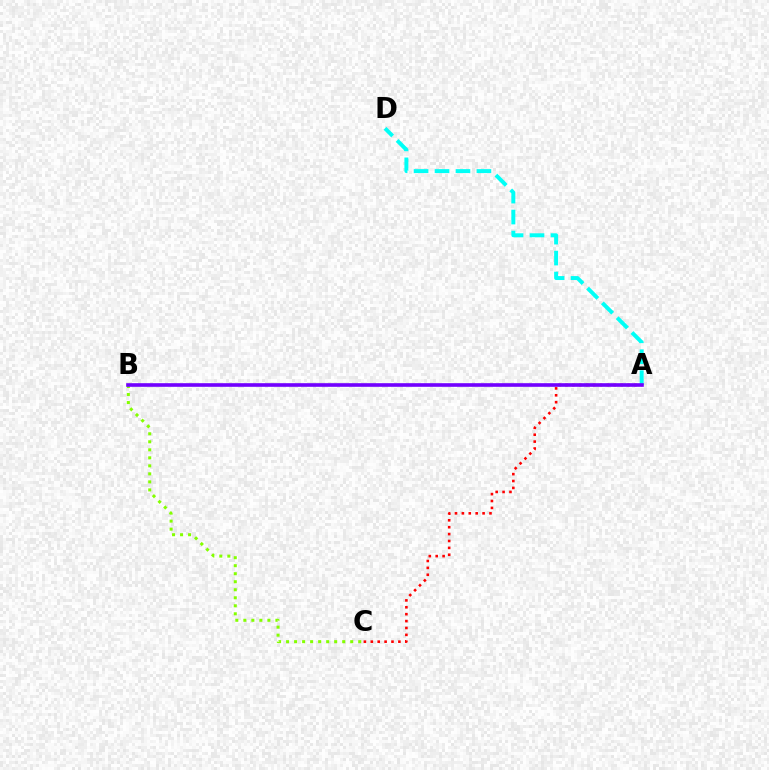{('A', 'C'): [{'color': '#ff0000', 'line_style': 'dotted', 'thickness': 1.87}], ('B', 'C'): [{'color': '#84ff00', 'line_style': 'dotted', 'thickness': 2.18}], ('A', 'D'): [{'color': '#00fff6', 'line_style': 'dashed', 'thickness': 2.85}], ('A', 'B'): [{'color': '#7200ff', 'line_style': 'solid', 'thickness': 2.61}]}